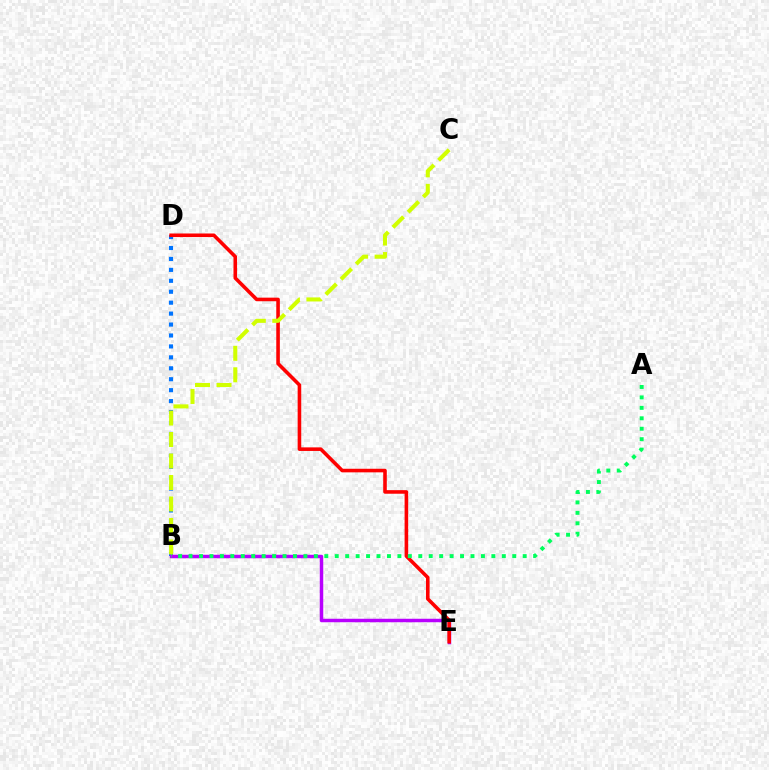{('B', 'D'): [{'color': '#0074ff', 'line_style': 'dotted', 'thickness': 2.97}], ('B', 'E'): [{'color': '#b900ff', 'line_style': 'solid', 'thickness': 2.5}], ('D', 'E'): [{'color': '#ff0000', 'line_style': 'solid', 'thickness': 2.58}], ('A', 'B'): [{'color': '#00ff5c', 'line_style': 'dotted', 'thickness': 2.84}], ('B', 'C'): [{'color': '#d1ff00', 'line_style': 'dashed', 'thickness': 2.92}]}